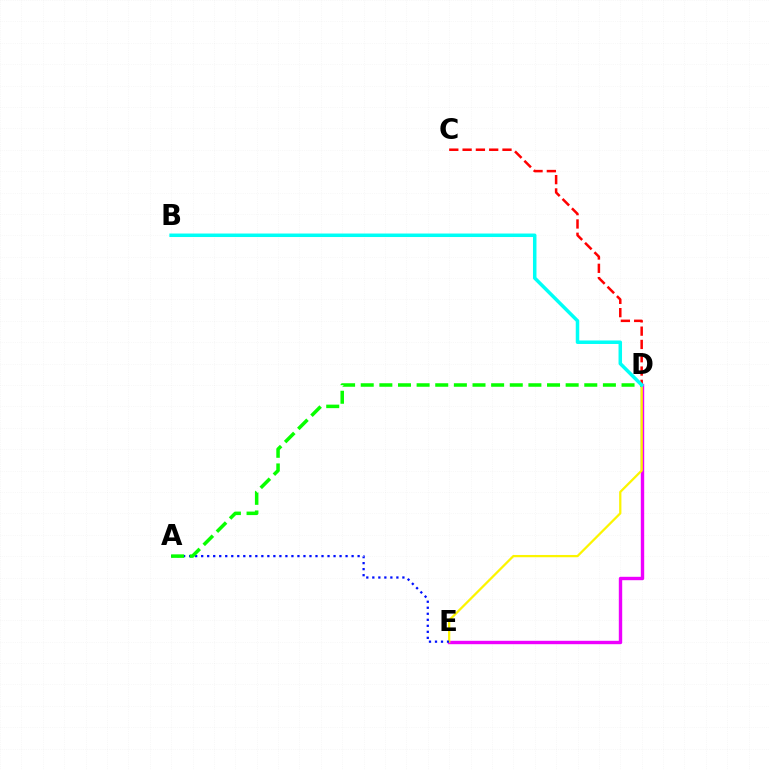{('D', 'E'): [{'color': '#ee00ff', 'line_style': 'solid', 'thickness': 2.44}, {'color': '#fcf500', 'line_style': 'solid', 'thickness': 1.63}], ('C', 'D'): [{'color': '#ff0000', 'line_style': 'dashed', 'thickness': 1.81}], ('A', 'E'): [{'color': '#0010ff', 'line_style': 'dotted', 'thickness': 1.63}], ('A', 'D'): [{'color': '#08ff00', 'line_style': 'dashed', 'thickness': 2.53}], ('B', 'D'): [{'color': '#00fff6', 'line_style': 'solid', 'thickness': 2.52}]}